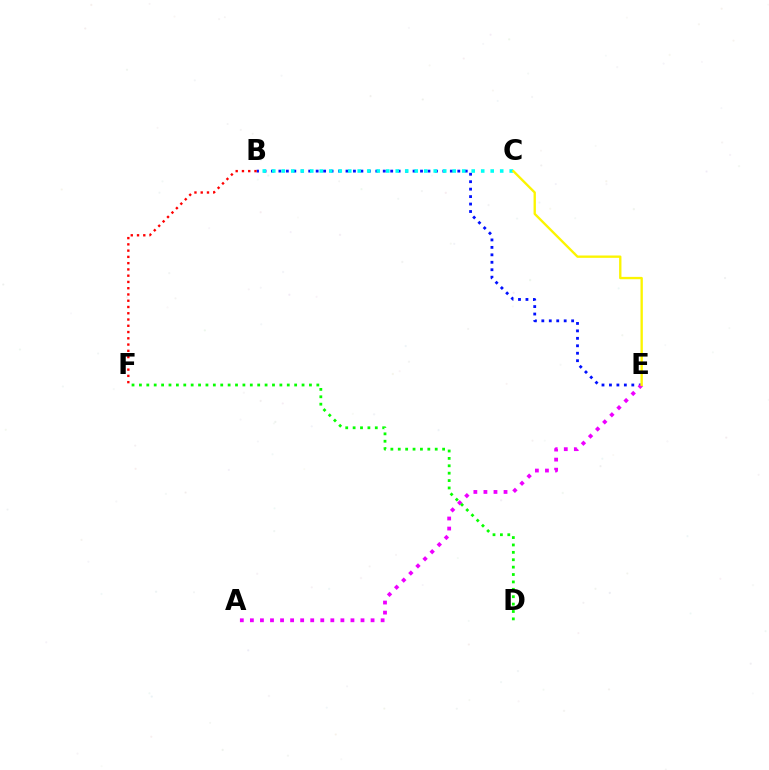{('B', 'E'): [{'color': '#0010ff', 'line_style': 'dotted', 'thickness': 2.03}], ('B', 'F'): [{'color': '#ff0000', 'line_style': 'dotted', 'thickness': 1.7}], ('A', 'E'): [{'color': '#ee00ff', 'line_style': 'dotted', 'thickness': 2.73}], ('D', 'F'): [{'color': '#08ff00', 'line_style': 'dotted', 'thickness': 2.01}], ('B', 'C'): [{'color': '#00fff6', 'line_style': 'dotted', 'thickness': 2.58}], ('C', 'E'): [{'color': '#fcf500', 'line_style': 'solid', 'thickness': 1.69}]}